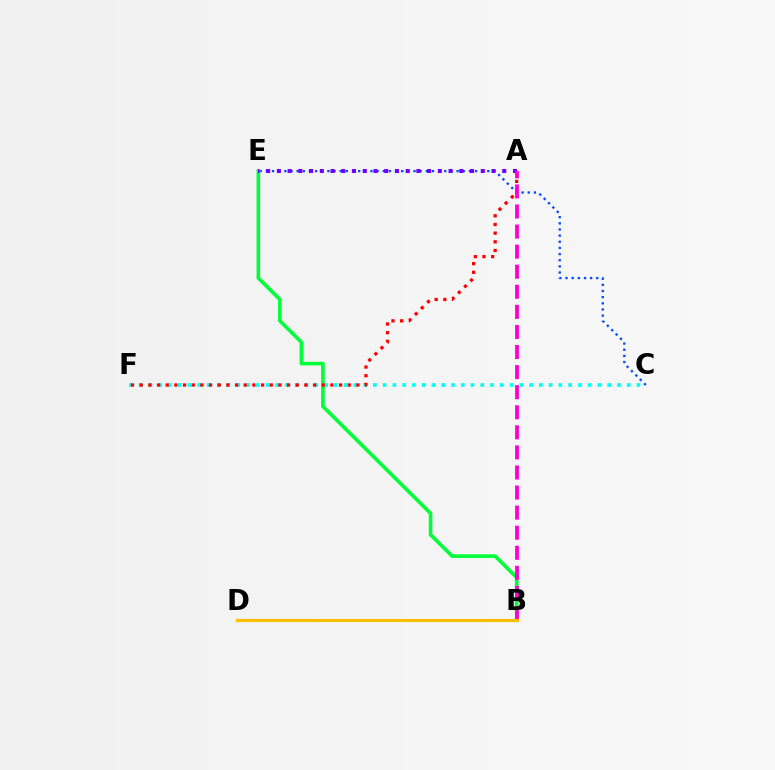{('C', 'F'): [{'color': '#00fff6', 'line_style': 'dotted', 'thickness': 2.65}], ('C', 'E'): [{'color': '#004bff', 'line_style': 'dotted', 'thickness': 1.67}], ('B', 'E'): [{'color': '#00ff39', 'line_style': 'solid', 'thickness': 2.59}], ('A', 'F'): [{'color': '#ff0000', 'line_style': 'dotted', 'thickness': 2.36}], ('A', 'E'): [{'color': '#7200ff', 'line_style': 'dotted', 'thickness': 2.92}], ('A', 'B'): [{'color': '#ff00cf', 'line_style': 'dashed', 'thickness': 2.73}], ('B', 'D'): [{'color': '#84ff00', 'line_style': 'dotted', 'thickness': 1.82}, {'color': '#ffbd00', 'line_style': 'solid', 'thickness': 2.27}]}